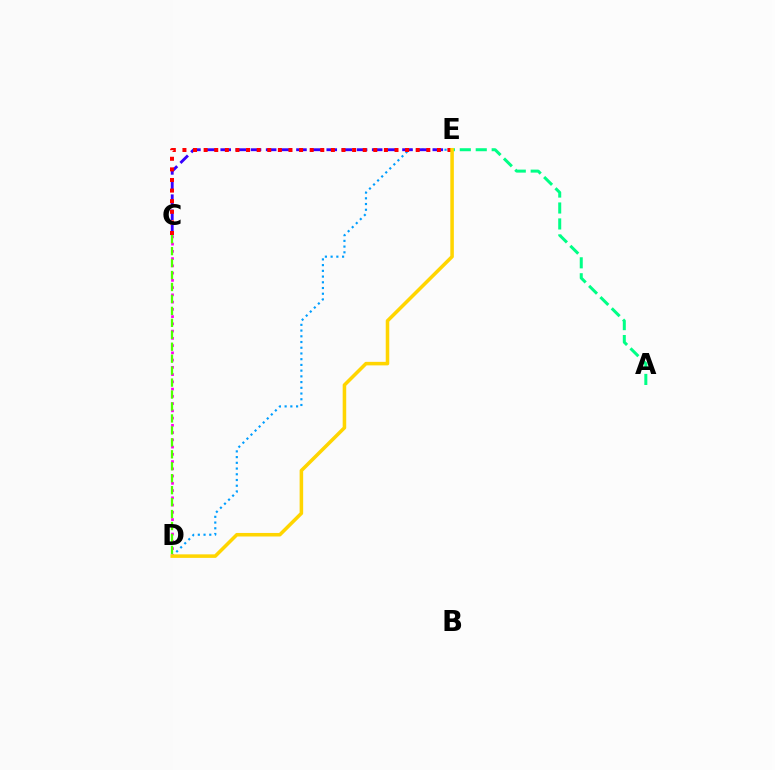{('D', 'E'): [{'color': '#009eff', 'line_style': 'dotted', 'thickness': 1.56}, {'color': '#ffd500', 'line_style': 'solid', 'thickness': 2.55}], ('C', 'D'): [{'color': '#ff00ed', 'line_style': 'dotted', 'thickness': 1.97}, {'color': '#4fff00', 'line_style': 'dashed', 'thickness': 1.62}], ('C', 'E'): [{'color': '#3700ff', 'line_style': 'dashed', 'thickness': 2.06}, {'color': '#ff0000', 'line_style': 'dotted', 'thickness': 2.88}], ('A', 'E'): [{'color': '#00ff86', 'line_style': 'dashed', 'thickness': 2.17}]}